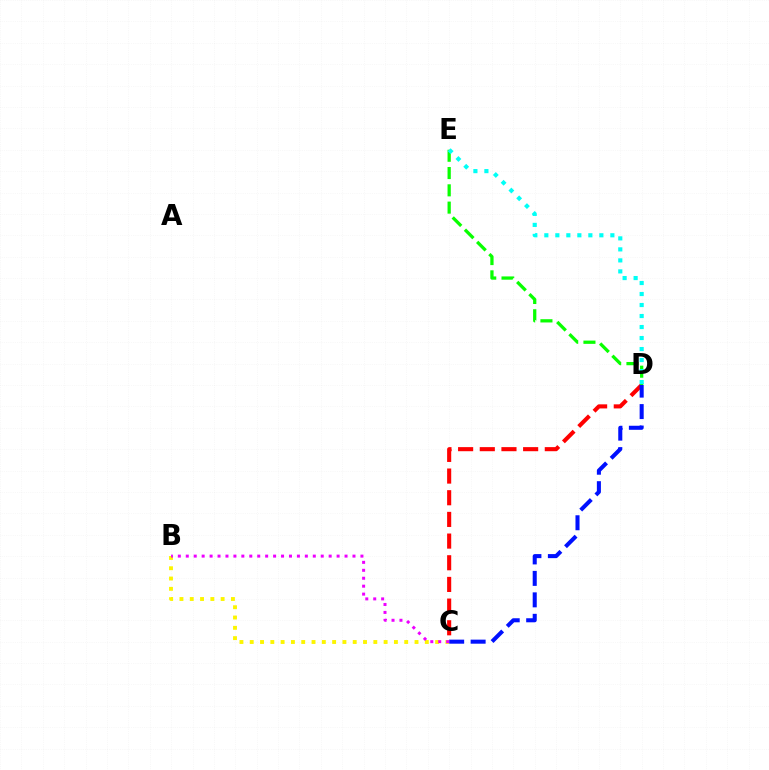{('C', 'D'): [{'color': '#ff0000', 'line_style': 'dashed', 'thickness': 2.94}, {'color': '#0010ff', 'line_style': 'dashed', 'thickness': 2.92}], ('B', 'C'): [{'color': '#fcf500', 'line_style': 'dotted', 'thickness': 2.8}, {'color': '#ee00ff', 'line_style': 'dotted', 'thickness': 2.16}], ('D', 'E'): [{'color': '#08ff00', 'line_style': 'dashed', 'thickness': 2.35}, {'color': '#00fff6', 'line_style': 'dotted', 'thickness': 2.99}]}